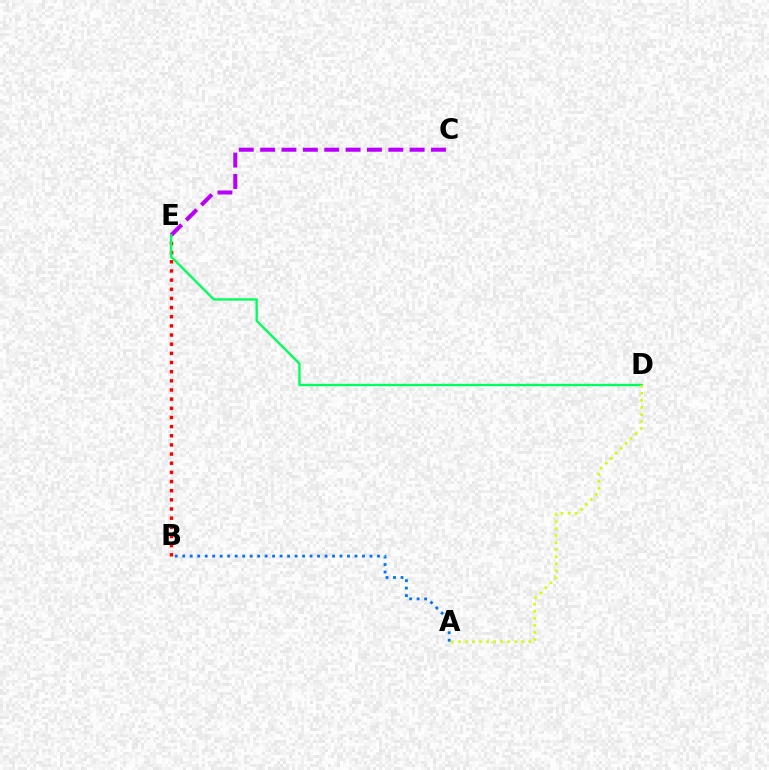{('C', 'E'): [{'color': '#b900ff', 'line_style': 'dashed', 'thickness': 2.9}], ('B', 'E'): [{'color': '#ff0000', 'line_style': 'dotted', 'thickness': 2.49}], ('D', 'E'): [{'color': '#00ff5c', 'line_style': 'solid', 'thickness': 1.7}], ('A', 'B'): [{'color': '#0074ff', 'line_style': 'dotted', 'thickness': 2.04}], ('A', 'D'): [{'color': '#d1ff00', 'line_style': 'dotted', 'thickness': 1.91}]}